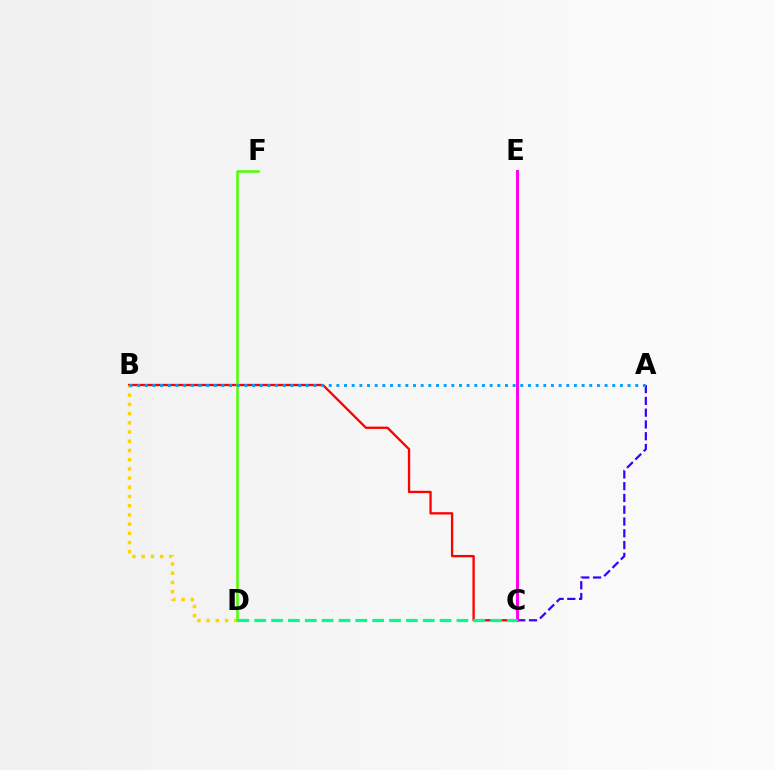{('B', 'C'): [{'color': '#ff0000', 'line_style': 'solid', 'thickness': 1.67}], ('B', 'D'): [{'color': '#ffd500', 'line_style': 'dotted', 'thickness': 2.5}], ('D', 'F'): [{'color': '#4fff00', 'line_style': 'solid', 'thickness': 1.81}], ('A', 'C'): [{'color': '#3700ff', 'line_style': 'dashed', 'thickness': 1.6}], ('C', 'E'): [{'color': '#ff00ed', 'line_style': 'solid', 'thickness': 2.15}], ('C', 'D'): [{'color': '#00ff86', 'line_style': 'dashed', 'thickness': 2.29}], ('A', 'B'): [{'color': '#009eff', 'line_style': 'dotted', 'thickness': 2.08}]}